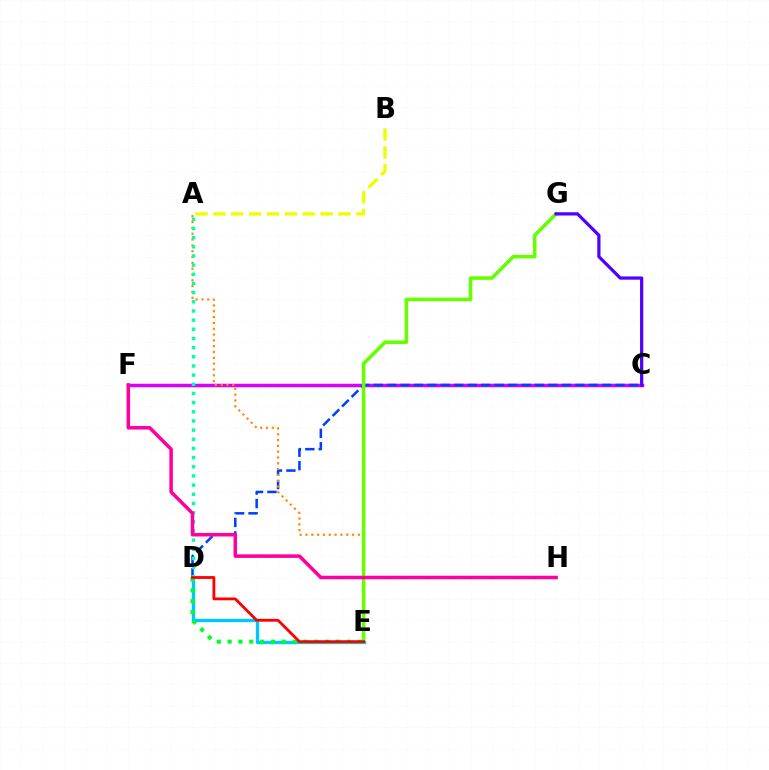{('C', 'F'): [{'color': '#d600ff', 'line_style': 'solid', 'thickness': 2.52}], ('C', 'D'): [{'color': '#003fff', 'line_style': 'dashed', 'thickness': 1.83}], ('A', 'E'): [{'color': '#ff8800', 'line_style': 'dotted', 'thickness': 1.58}], ('A', 'D'): [{'color': '#00ffaf', 'line_style': 'dotted', 'thickness': 2.49}], ('E', 'G'): [{'color': '#66ff00', 'line_style': 'solid', 'thickness': 2.57}], ('D', 'E'): [{'color': '#00c7ff', 'line_style': 'solid', 'thickness': 2.39}, {'color': '#00ff27', 'line_style': 'dotted', 'thickness': 2.95}, {'color': '#ff0000', 'line_style': 'solid', 'thickness': 2.03}], ('F', 'H'): [{'color': '#ff00a0', 'line_style': 'solid', 'thickness': 2.54}], ('C', 'G'): [{'color': '#4f00ff', 'line_style': 'solid', 'thickness': 2.32}], ('A', 'B'): [{'color': '#eeff00', 'line_style': 'dashed', 'thickness': 2.43}]}